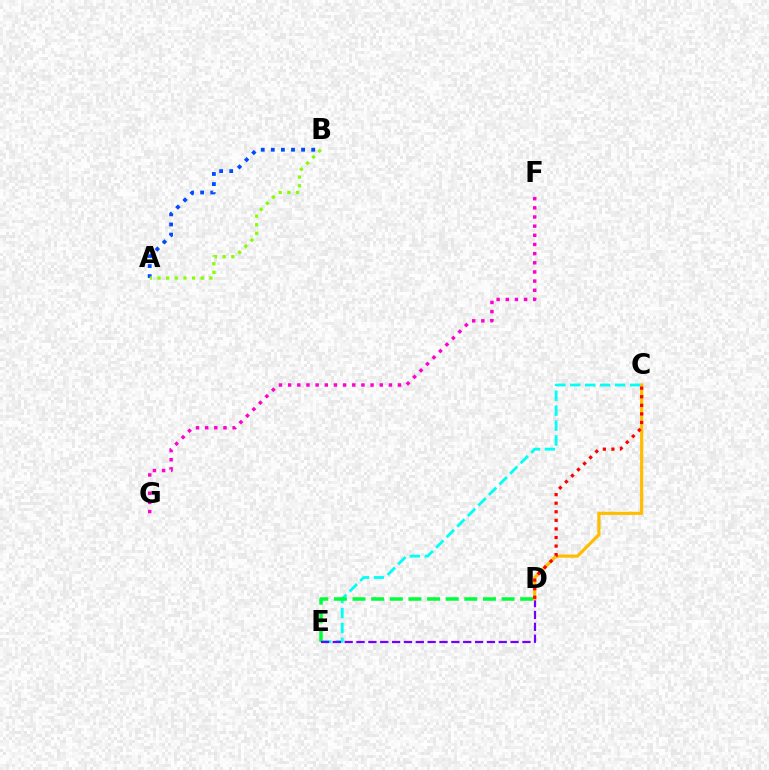{('C', 'E'): [{'color': '#00fff6', 'line_style': 'dashed', 'thickness': 2.03}], ('D', 'E'): [{'color': '#00ff39', 'line_style': 'dashed', 'thickness': 2.53}, {'color': '#7200ff', 'line_style': 'dashed', 'thickness': 1.61}], ('F', 'G'): [{'color': '#ff00cf', 'line_style': 'dotted', 'thickness': 2.49}], ('A', 'B'): [{'color': '#004bff', 'line_style': 'dotted', 'thickness': 2.74}, {'color': '#84ff00', 'line_style': 'dotted', 'thickness': 2.35}], ('C', 'D'): [{'color': '#ffbd00', 'line_style': 'solid', 'thickness': 2.29}, {'color': '#ff0000', 'line_style': 'dotted', 'thickness': 2.33}]}